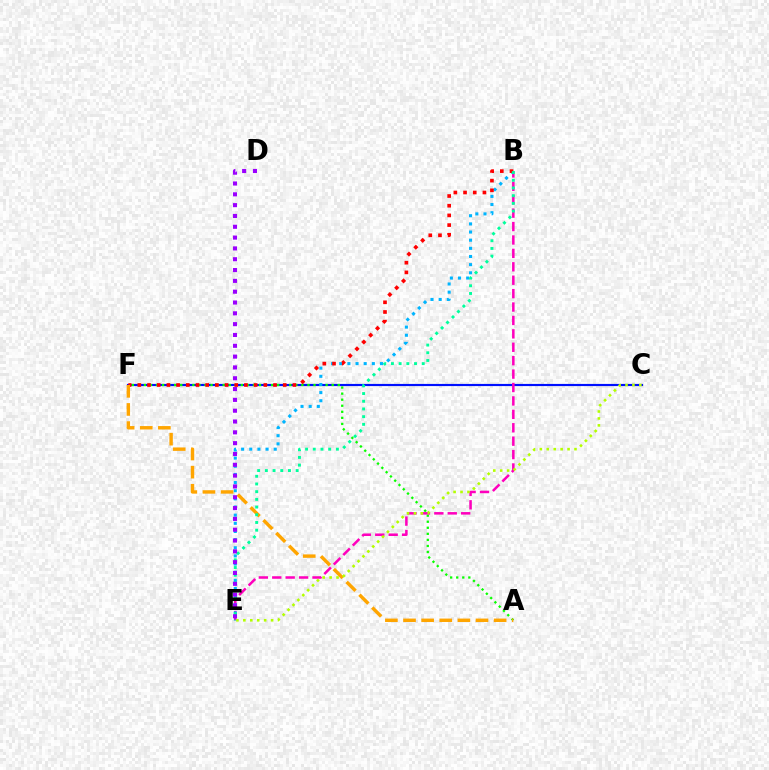{('C', 'F'): [{'color': '#0010ff', 'line_style': 'solid', 'thickness': 1.56}], ('A', 'F'): [{'color': '#08ff00', 'line_style': 'dotted', 'thickness': 1.65}, {'color': '#ffa500', 'line_style': 'dashed', 'thickness': 2.46}], ('B', 'E'): [{'color': '#ff00bd', 'line_style': 'dashed', 'thickness': 1.82}, {'color': '#00b5ff', 'line_style': 'dotted', 'thickness': 2.21}, {'color': '#00ff9d', 'line_style': 'dotted', 'thickness': 2.09}], ('B', 'F'): [{'color': '#ff0000', 'line_style': 'dotted', 'thickness': 2.63}], ('D', 'E'): [{'color': '#9b00ff', 'line_style': 'dotted', 'thickness': 2.94}], ('C', 'E'): [{'color': '#b3ff00', 'line_style': 'dotted', 'thickness': 1.88}]}